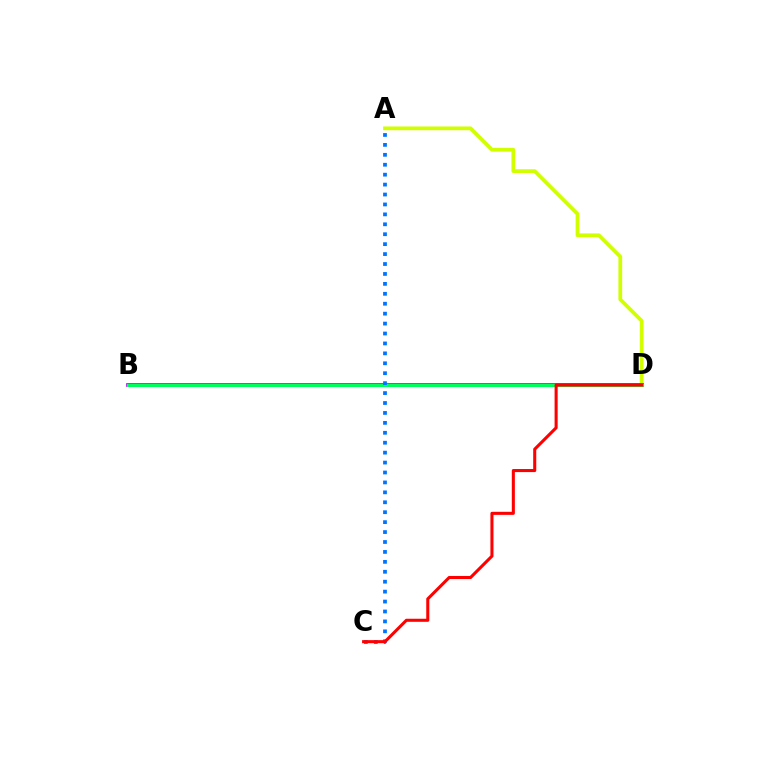{('A', 'D'): [{'color': '#d1ff00', 'line_style': 'solid', 'thickness': 2.7}], ('B', 'D'): [{'color': '#b900ff', 'line_style': 'solid', 'thickness': 2.66}, {'color': '#00ff5c', 'line_style': 'solid', 'thickness': 2.3}], ('A', 'C'): [{'color': '#0074ff', 'line_style': 'dotted', 'thickness': 2.7}], ('C', 'D'): [{'color': '#ff0000', 'line_style': 'solid', 'thickness': 2.2}]}